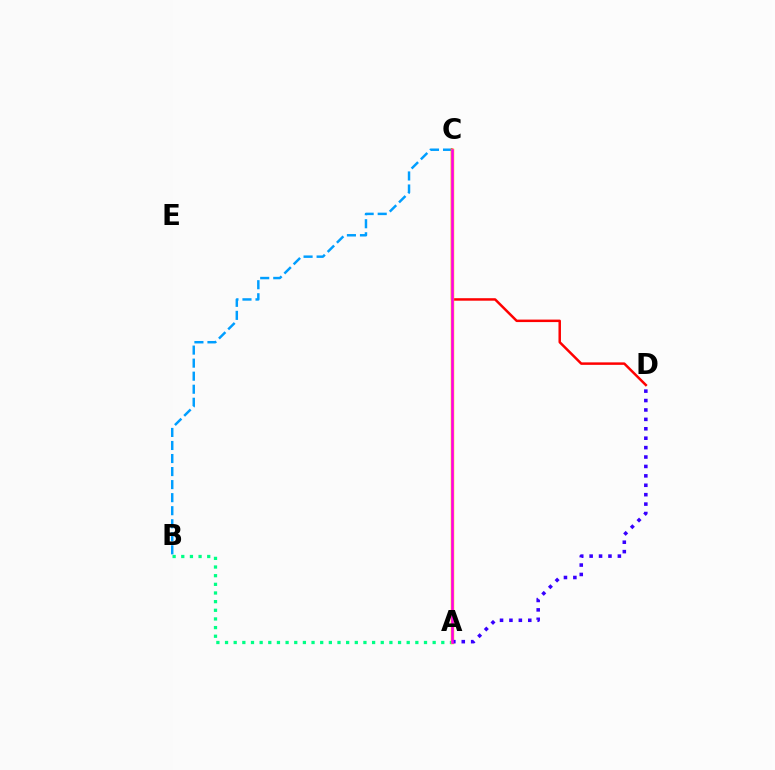{('A', 'B'): [{'color': '#00ff86', 'line_style': 'dotted', 'thickness': 2.35}], ('B', 'C'): [{'color': '#009eff', 'line_style': 'dashed', 'thickness': 1.77}], ('C', 'D'): [{'color': '#ff0000', 'line_style': 'solid', 'thickness': 1.79}], ('A', 'C'): [{'color': '#4fff00', 'line_style': 'solid', 'thickness': 2.18}, {'color': '#ffd500', 'line_style': 'solid', 'thickness': 2.49}, {'color': '#ff00ed', 'line_style': 'solid', 'thickness': 1.87}], ('A', 'D'): [{'color': '#3700ff', 'line_style': 'dotted', 'thickness': 2.56}]}